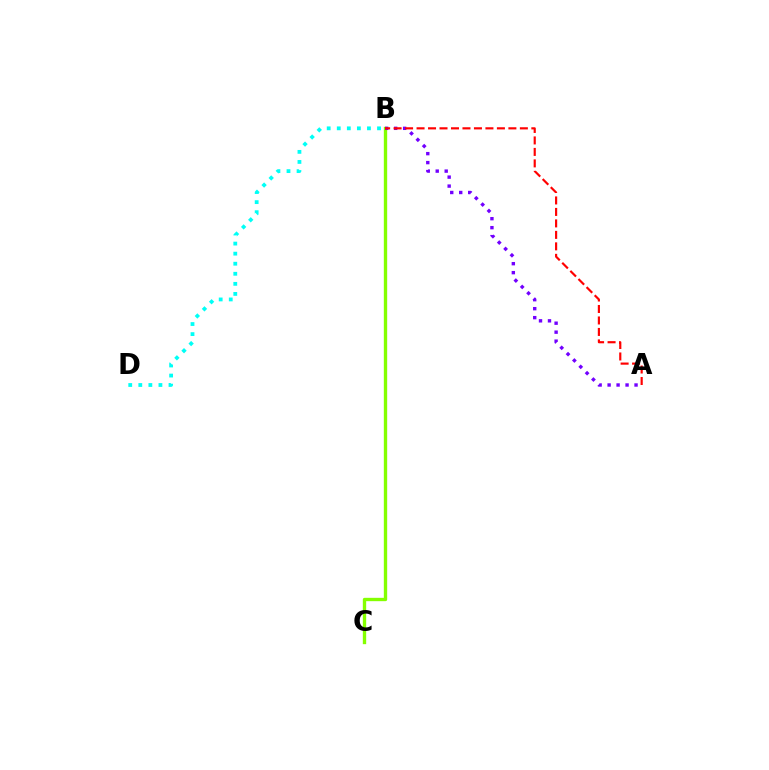{('B', 'C'): [{'color': '#84ff00', 'line_style': 'solid', 'thickness': 2.41}], ('A', 'B'): [{'color': '#7200ff', 'line_style': 'dotted', 'thickness': 2.44}, {'color': '#ff0000', 'line_style': 'dashed', 'thickness': 1.56}], ('B', 'D'): [{'color': '#00fff6', 'line_style': 'dotted', 'thickness': 2.73}]}